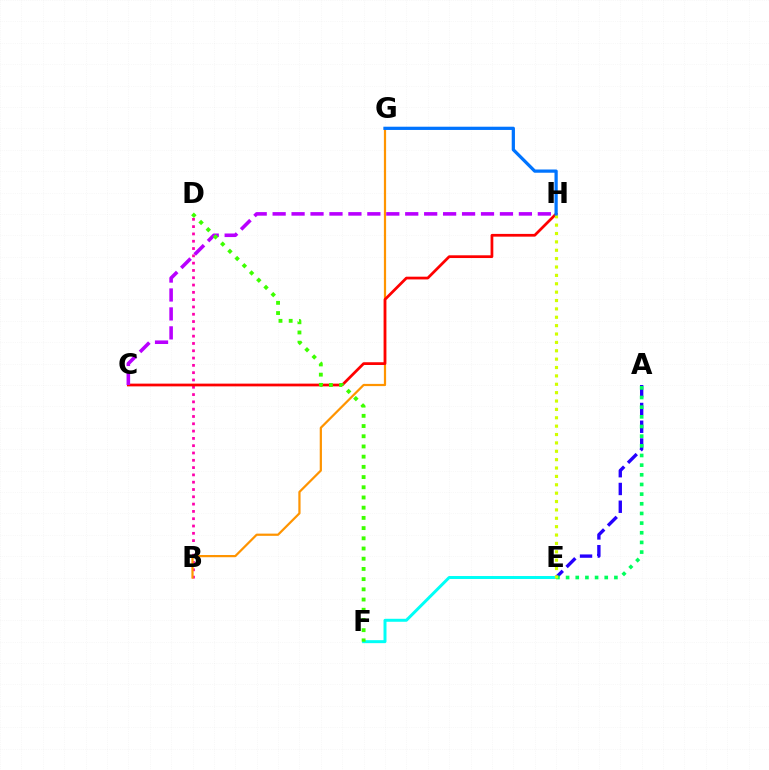{('B', 'D'): [{'color': '#ff00ac', 'line_style': 'dotted', 'thickness': 1.98}], ('B', 'G'): [{'color': '#ff9400', 'line_style': 'solid', 'thickness': 1.6}], ('A', 'E'): [{'color': '#2500ff', 'line_style': 'dashed', 'thickness': 2.41}, {'color': '#00ff5c', 'line_style': 'dotted', 'thickness': 2.63}], ('C', 'H'): [{'color': '#ff0000', 'line_style': 'solid', 'thickness': 1.98}, {'color': '#b900ff', 'line_style': 'dashed', 'thickness': 2.57}], ('E', 'F'): [{'color': '#00fff6', 'line_style': 'solid', 'thickness': 2.14}], ('D', 'F'): [{'color': '#3dff00', 'line_style': 'dotted', 'thickness': 2.77}], ('E', 'H'): [{'color': '#d1ff00', 'line_style': 'dotted', 'thickness': 2.28}], ('G', 'H'): [{'color': '#0074ff', 'line_style': 'solid', 'thickness': 2.33}]}